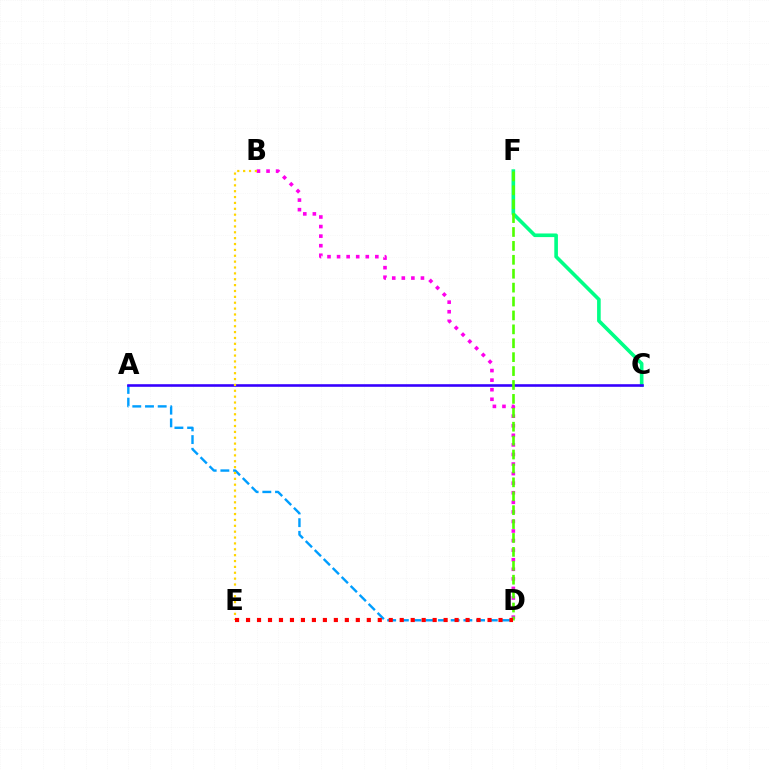{('C', 'F'): [{'color': '#00ff86', 'line_style': 'solid', 'thickness': 2.61}], ('A', 'D'): [{'color': '#009eff', 'line_style': 'dashed', 'thickness': 1.73}], ('A', 'C'): [{'color': '#3700ff', 'line_style': 'solid', 'thickness': 1.87}], ('B', 'D'): [{'color': '#ff00ed', 'line_style': 'dotted', 'thickness': 2.6}], ('D', 'F'): [{'color': '#4fff00', 'line_style': 'dashed', 'thickness': 1.89}], ('B', 'E'): [{'color': '#ffd500', 'line_style': 'dotted', 'thickness': 1.59}], ('D', 'E'): [{'color': '#ff0000', 'line_style': 'dotted', 'thickness': 2.98}]}